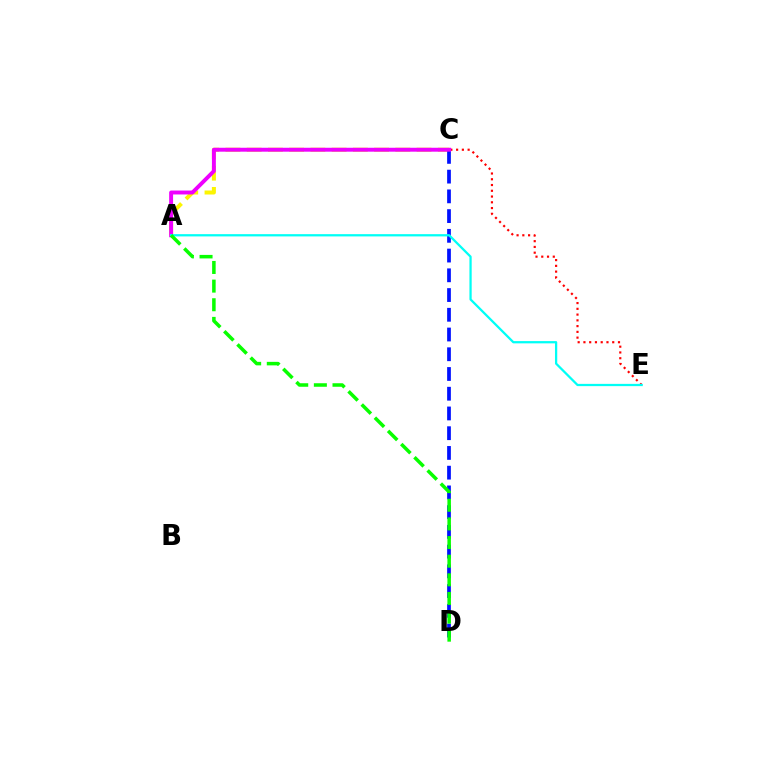{('A', 'C'): [{'color': '#fcf500', 'line_style': 'dashed', 'thickness': 2.88}, {'color': '#ee00ff', 'line_style': 'solid', 'thickness': 2.83}], ('C', 'D'): [{'color': '#0010ff', 'line_style': 'dashed', 'thickness': 2.68}], ('C', 'E'): [{'color': '#ff0000', 'line_style': 'dotted', 'thickness': 1.56}], ('A', 'E'): [{'color': '#00fff6', 'line_style': 'solid', 'thickness': 1.63}], ('A', 'D'): [{'color': '#08ff00', 'line_style': 'dashed', 'thickness': 2.53}]}